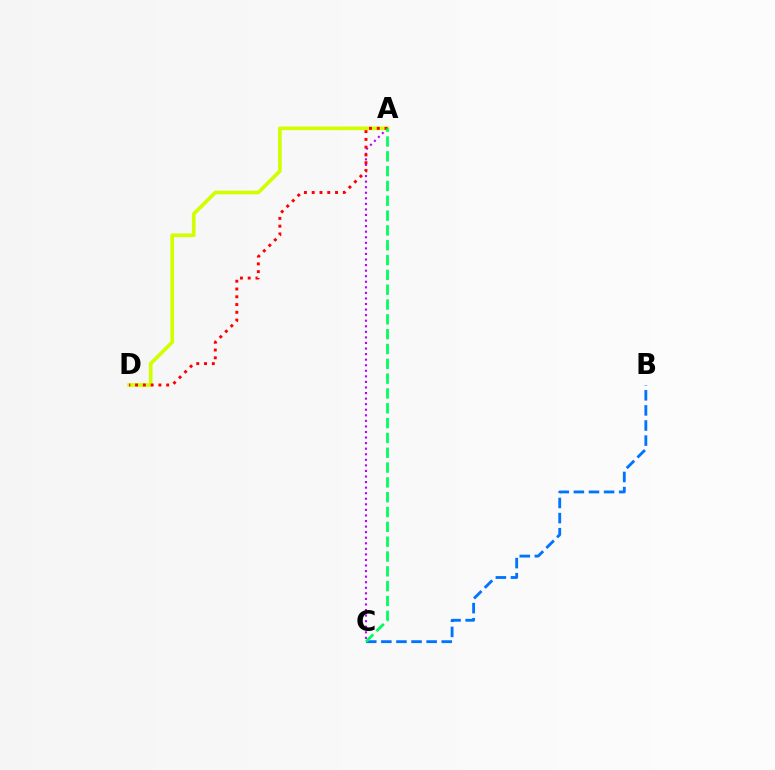{('A', 'D'): [{'color': '#d1ff00', 'line_style': 'solid', 'thickness': 2.64}, {'color': '#ff0000', 'line_style': 'dotted', 'thickness': 2.11}], ('A', 'C'): [{'color': '#b900ff', 'line_style': 'dotted', 'thickness': 1.51}, {'color': '#00ff5c', 'line_style': 'dashed', 'thickness': 2.01}], ('B', 'C'): [{'color': '#0074ff', 'line_style': 'dashed', 'thickness': 2.05}]}